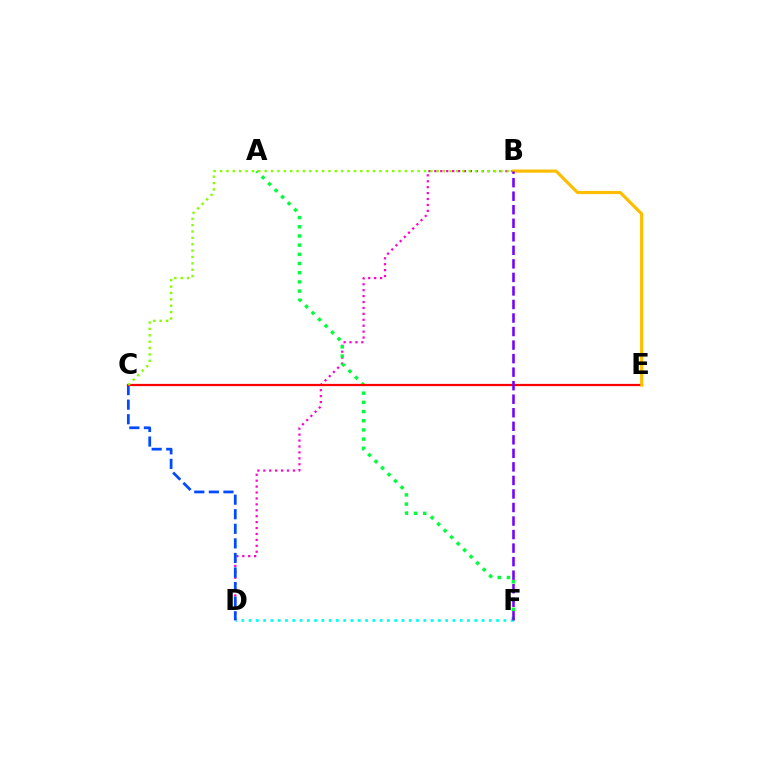{('B', 'D'): [{'color': '#ff00cf', 'line_style': 'dotted', 'thickness': 1.61}], ('A', 'F'): [{'color': '#00ff39', 'line_style': 'dotted', 'thickness': 2.5}], ('D', 'F'): [{'color': '#00fff6', 'line_style': 'dotted', 'thickness': 1.98}], ('C', 'D'): [{'color': '#004bff', 'line_style': 'dashed', 'thickness': 1.98}], ('C', 'E'): [{'color': '#ff0000', 'line_style': 'solid', 'thickness': 1.61}], ('B', 'E'): [{'color': '#ffbd00', 'line_style': 'solid', 'thickness': 2.29}], ('B', 'C'): [{'color': '#84ff00', 'line_style': 'dotted', 'thickness': 1.73}], ('B', 'F'): [{'color': '#7200ff', 'line_style': 'dashed', 'thickness': 1.84}]}